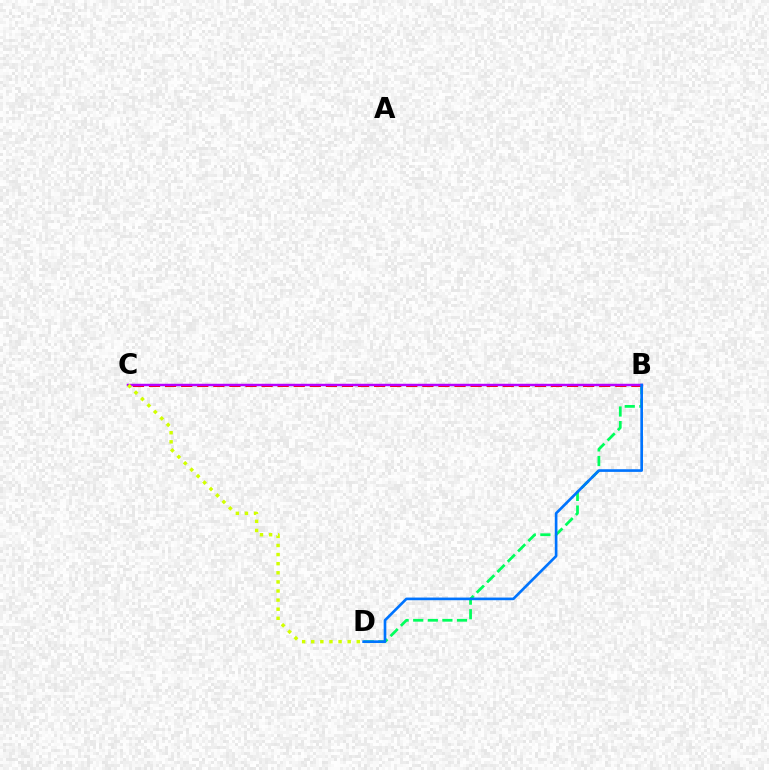{('B', 'D'): [{'color': '#00ff5c', 'line_style': 'dashed', 'thickness': 1.98}, {'color': '#0074ff', 'line_style': 'solid', 'thickness': 1.91}], ('B', 'C'): [{'color': '#ff0000', 'line_style': 'dashed', 'thickness': 2.18}, {'color': '#b900ff', 'line_style': 'solid', 'thickness': 1.76}], ('C', 'D'): [{'color': '#d1ff00', 'line_style': 'dotted', 'thickness': 2.47}]}